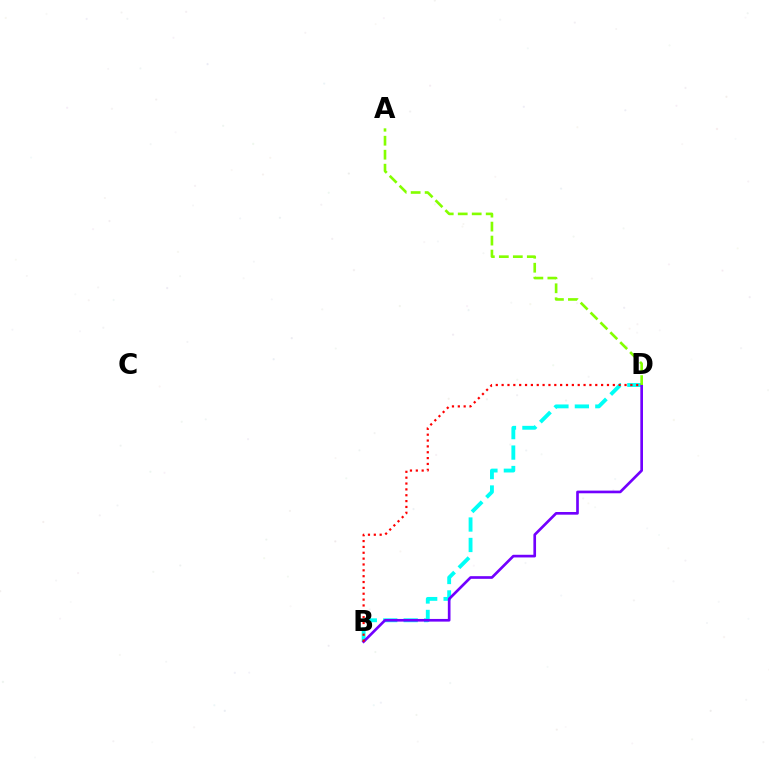{('B', 'D'): [{'color': '#00fff6', 'line_style': 'dashed', 'thickness': 2.78}, {'color': '#7200ff', 'line_style': 'solid', 'thickness': 1.92}, {'color': '#ff0000', 'line_style': 'dotted', 'thickness': 1.59}], ('A', 'D'): [{'color': '#84ff00', 'line_style': 'dashed', 'thickness': 1.9}]}